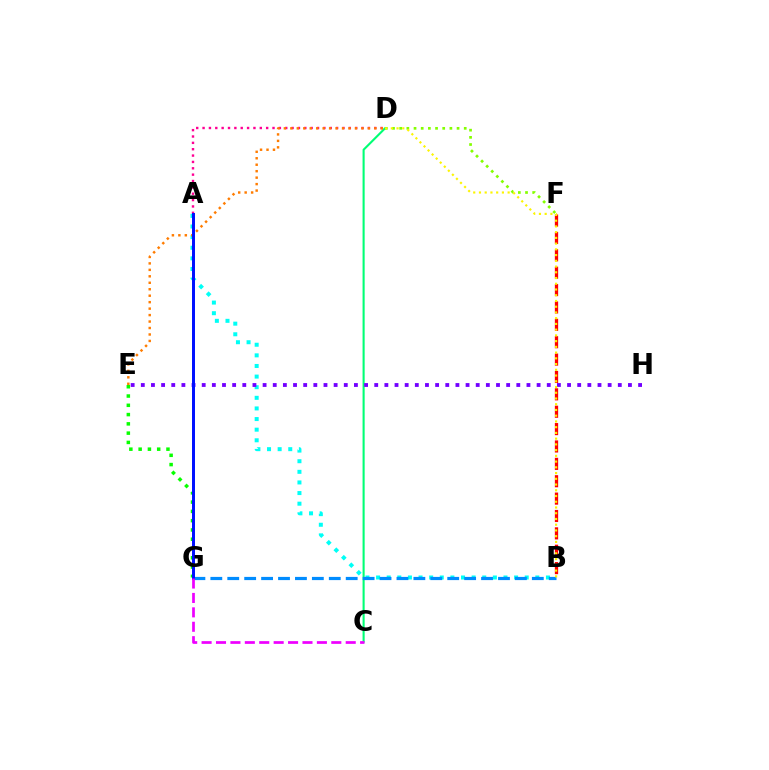{('B', 'F'): [{'color': '#ff0000', 'line_style': 'dashed', 'thickness': 2.36}], ('E', 'G'): [{'color': '#08ff00', 'line_style': 'dotted', 'thickness': 2.52}], ('D', 'F'): [{'color': '#84ff00', 'line_style': 'dotted', 'thickness': 1.95}], ('C', 'D'): [{'color': '#00ff74', 'line_style': 'solid', 'thickness': 1.51}], ('A', 'D'): [{'color': '#ff0094', 'line_style': 'dotted', 'thickness': 1.73}], ('A', 'B'): [{'color': '#00fff6', 'line_style': 'dotted', 'thickness': 2.88}], ('B', 'G'): [{'color': '#008cff', 'line_style': 'dashed', 'thickness': 2.3}], ('D', 'E'): [{'color': '#ff7c00', 'line_style': 'dotted', 'thickness': 1.76}], ('E', 'H'): [{'color': '#7200ff', 'line_style': 'dotted', 'thickness': 2.76}], ('A', 'G'): [{'color': '#0010ff', 'line_style': 'solid', 'thickness': 2.14}], ('C', 'G'): [{'color': '#ee00ff', 'line_style': 'dashed', 'thickness': 1.96}], ('B', 'D'): [{'color': '#fcf500', 'line_style': 'dotted', 'thickness': 1.56}]}